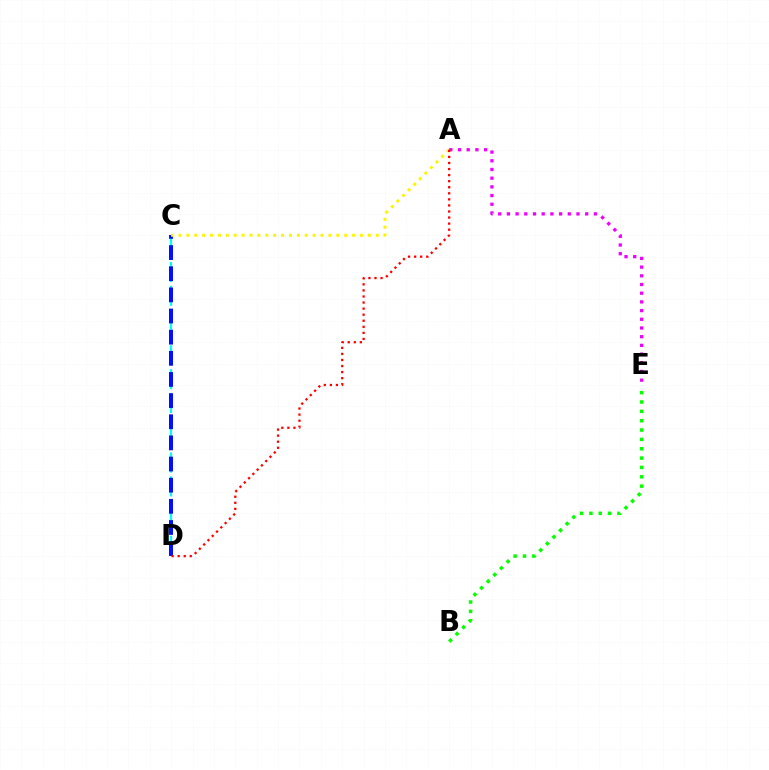{('B', 'E'): [{'color': '#08ff00', 'line_style': 'dotted', 'thickness': 2.54}], ('A', 'E'): [{'color': '#ee00ff', 'line_style': 'dotted', 'thickness': 2.36}], ('C', 'D'): [{'color': '#00fff6', 'line_style': 'dashed', 'thickness': 1.62}, {'color': '#0010ff', 'line_style': 'dashed', 'thickness': 2.87}], ('A', 'C'): [{'color': '#fcf500', 'line_style': 'dotted', 'thickness': 2.14}], ('A', 'D'): [{'color': '#ff0000', 'line_style': 'dotted', 'thickness': 1.65}]}